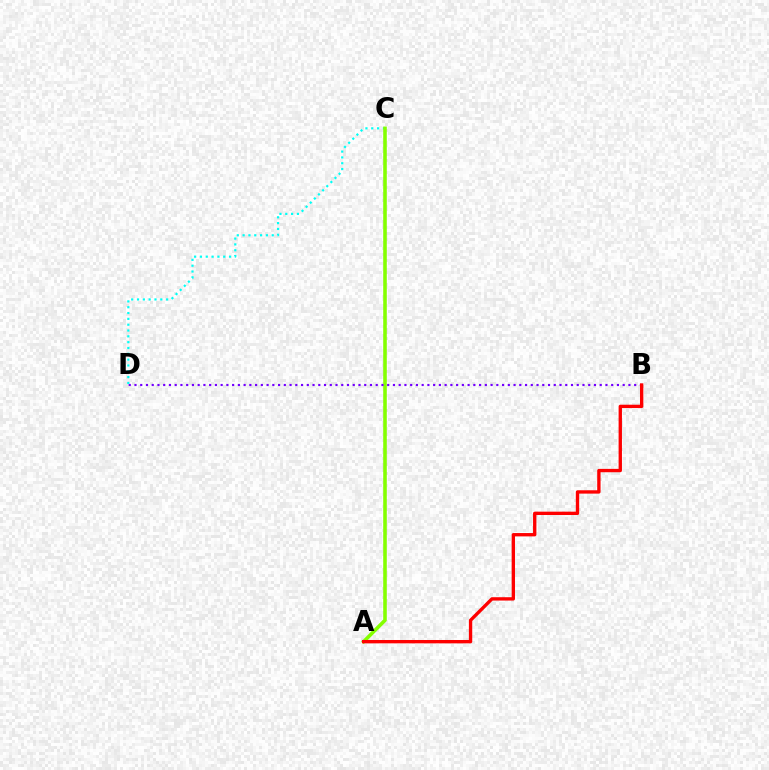{('C', 'D'): [{'color': '#00fff6', 'line_style': 'dotted', 'thickness': 1.58}], ('A', 'C'): [{'color': '#84ff00', 'line_style': 'solid', 'thickness': 2.58}], ('B', 'D'): [{'color': '#7200ff', 'line_style': 'dotted', 'thickness': 1.56}], ('A', 'B'): [{'color': '#ff0000', 'line_style': 'solid', 'thickness': 2.41}]}